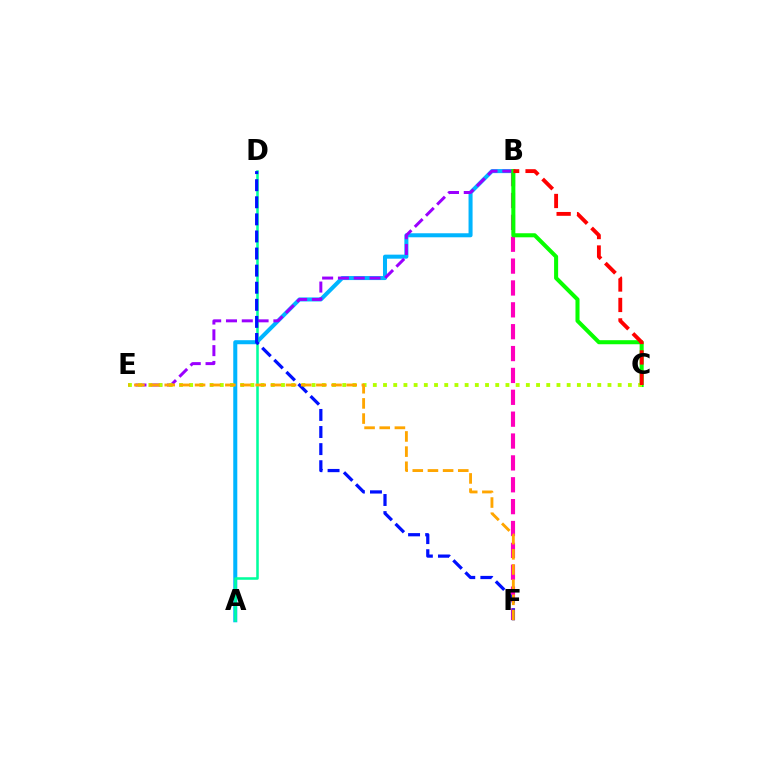{('B', 'F'): [{'color': '#ff00bd', 'line_style': 'dashed', 'thickness': 2.97}], ('A', 'B'): [{'color': '#00b5ff', 'line_style': 'solid', 'thickness': 2.9}], ('A', 'D'): [{'color': '#00ff9d', 'line_style': 'solid', 'thickness': 1.83}], ('B', 'E'): [{'color': '#9b00ff', 'line_style': 'dashed', 'thickness': 2.15}], ('B', 'C'): [{'color': '#08ff00', 'line_style': 'solid', 'thickness': 2.92}, {'color': '#ff0000', 'line_style': 'dashed', 'thickness': 2.78}], ('C', 'E'): [{'color': '#b3ff00', 'line_style': 'dotted', 'thickness': 2.77}], ('D', 'F'): [{'color': '#0010ff', 'line_style': 'dashed', 'thickness': 2.32}], ('E', 'F'): [{'color': '#ffa500', 'line_style': 'dashed', 'thickness': 2.06}]}